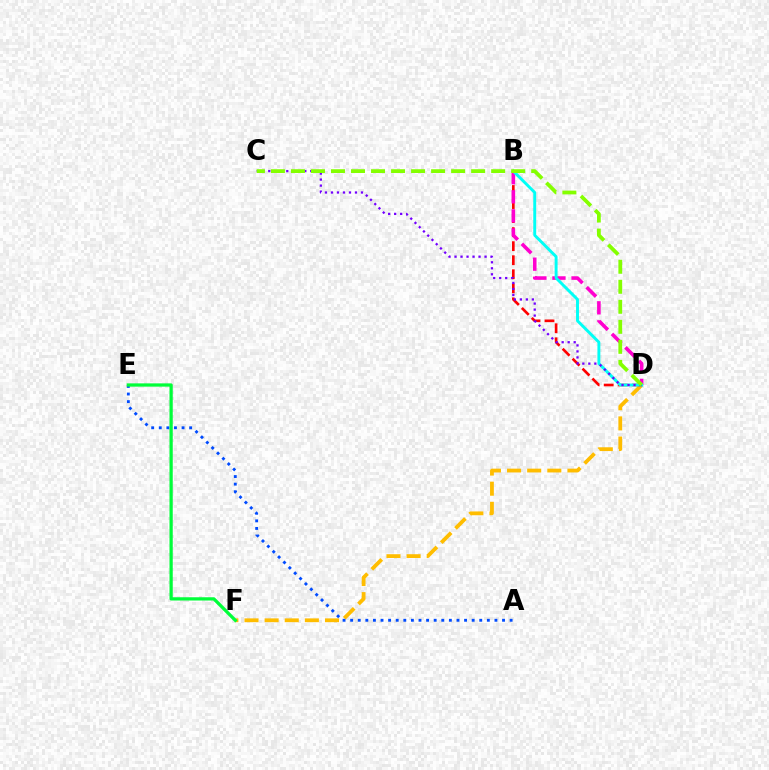{('D', 'F'): [{'color': '#ffbd00', 'line_style': 'dashed', 'thickness': 2.73}], ('B', 'D'): [{'color': '#ff0000', 'line_style': 'dashed', 'thickness': 1.91}, {'color': '#ff00cf', 'line_style': 'dashed', 'thickness': 2.59}, {'color': '#00fff6', 'line_style': 'solid', 'thickness': 2.1}], ('A', 'E'): [{'color': '#004bff', 'line_style': 'dotted', 'thickness': 2.06}], ('E', 'F'): [{'color': '#00ff39', 'line_style': 'solid', 'thickness': 2.35}], ('C', 'D'): [{'color': '#7200ff', 'line_style': 'dotted', 'thickness': 1.63}, {'color': '#84ff00', 'line_style': 'dashed', 'thickness': 2.72}]}